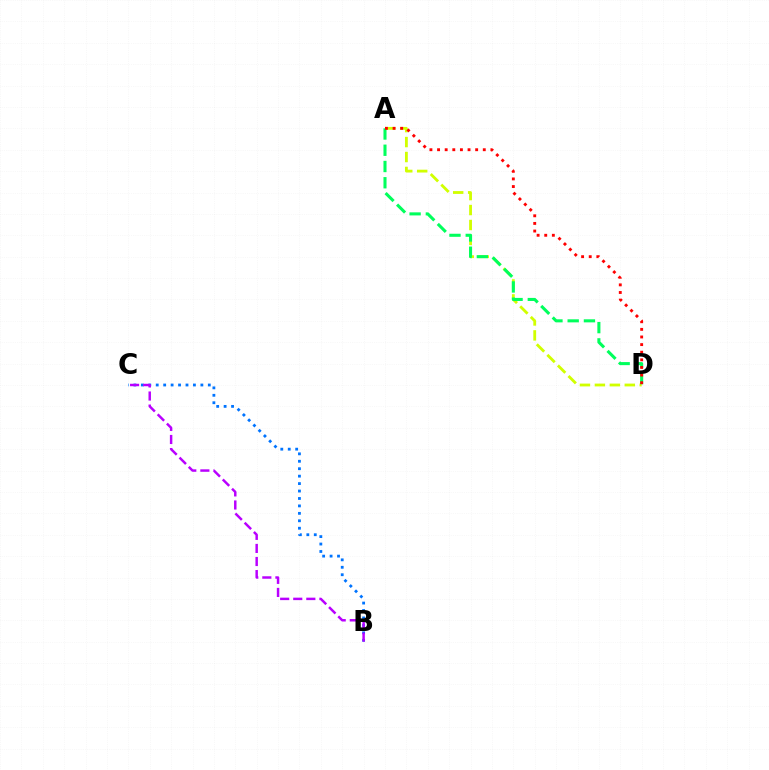{('B', 'C'): [{'color': '#0074ff', 'line_style': 'dotted', 'thickness': 2.02}, {'color': '#b900ff', 'line_style': 'dashed', 'thickness': 1.78}], ('A', 'D'): [{'color': '#d1ff00', 'line_style': 'dashed', 'thickness': 2.03}, {'color': '#00ff5c', 'line_style': 'dashed', 'thickness': 2.21}, {'color': '#ff0000', 'line_style': 'dotted', 'thickness': 2.07}]}